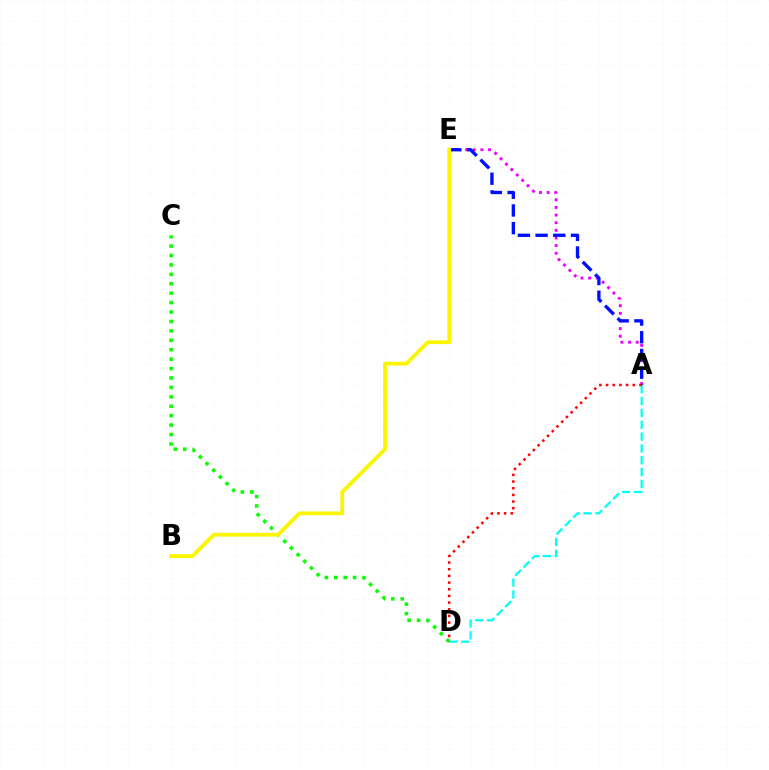{('C', 'D'): [{'color': '#08ff00', 'line_style': 'dotted', 'thickness': 2.56}], ('A', 'E'): [{'color': '#ee00ff', 'line_style': 'dotted', 'thickness': 2.07}, {'color': '#0010ff', 'line_style': 'dashed', 'thickness': 2.4}], ('A', 'D'): [{'color': '#00fff6', 'line_style': 'dashed', 'thickness': 1.61}, {'color': '#ff0000', 'line_style': 'dotted', 'thickness': 1.81}], ('B', 'E'): [{'color': '#fcf500', 'line_style': 'solid', 'thickness': 2.73}]}